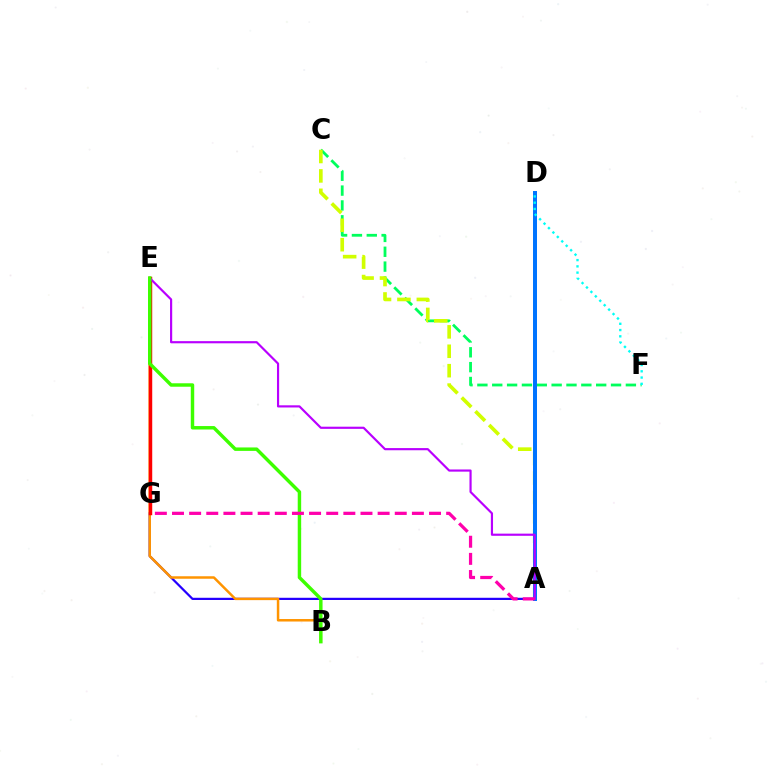{('C', 'F'): [{'color': '#00ff5c', 'line_style': 'dashed', 'thickness': 2.02}], ('A', 'G'): [{'color': '#2500ff', 'line_style': 'solid', 'thickness': 1.6}, {'color': '#ff00ac', 'line_style': 'dashed', 'thickness': 2.33}], ('A', 'C'): [{'color': '#d1ff00', 'line_style': 'dashed', 'thickness': 2.64}], ('A', 'D'): [{'color': '#0074ff', 'line_style': 'solid', 'thickness': 2.87}], ('B', 'E'): [{'color': '#ff9400', 'line_style': 'solid', 'thickness': 1.79}, {'color': '#3dff00', 'line_style': 'solid', 'thickness': 2.48}], ('D', 'F'): [{'color': '#00fff6', 'line_style': 'dotted', 'thickness': 1.7}], ('E', 'G'): [{'color': '#ff0000', 'line_style': 'solid', 'thickness': 2.48}], ('A', 'E'): [{'color': '#b900ff', 'line_style': 'solid', 'thickness': 1.56}]}